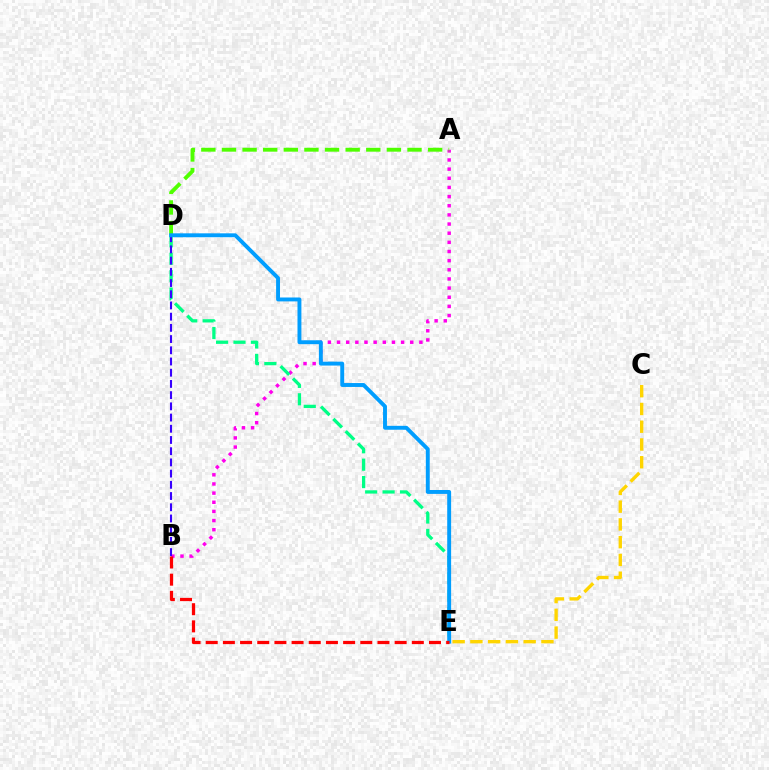{('A', 'B'): [{'color': '#ff00ed', 'line_style': 'dotted', 'thickness': 2.49}], ('D', 'E'): [{'color': '#00ff86', 'line_style': 'dashed', 'thickness': 2.37}, {'color': '#009eff', 'line_style': 'solid', 'thickness': 2.81}], ('A', 'D'): [{'color': '#4fff00', 'line_style': 'dashed', 'thickness': 2.8}], ('B', 'D'): [{'color': '#3700ff', 'line_style': 'dashed', 'thickness': 1.52}], ('B', 'E'): [{'color': '#ff0000', 'line_style': 'dashed', 'thickness': 2.33}], ('C', 'E'): [{'color': '#ffd500', 'line_style': 'dashed', 'thickness': 2.41}]}